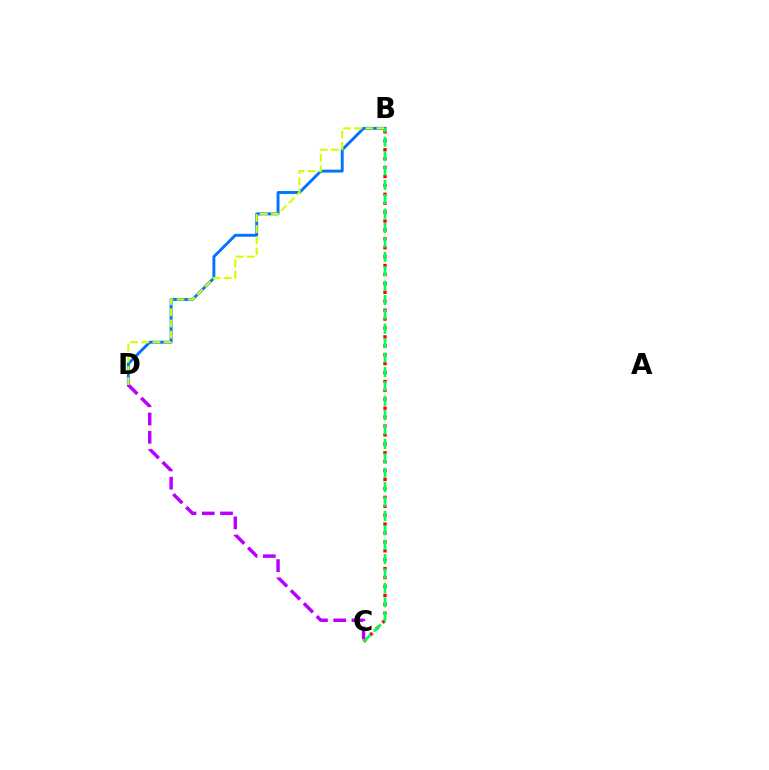{('B', 'D'): [{'color': '#0074ff', 'line_style': 'solid', 'thickness': 2.09}, {'color': '#d1ff00', 'line_style': 'dashed', 'thickness': 1.52}], ('C', 'D'): [{'color': '#b900ff', 'line_style': 'dashed', 'thickness': 2.48}], ('B', 'C'): [{'color': '#ff0000', 'line_style': 'dotted', 'thickness': 2.42}, {'color': '#00ff5c', 'line_style': 'dashed', 'thickness': 1.96}]}